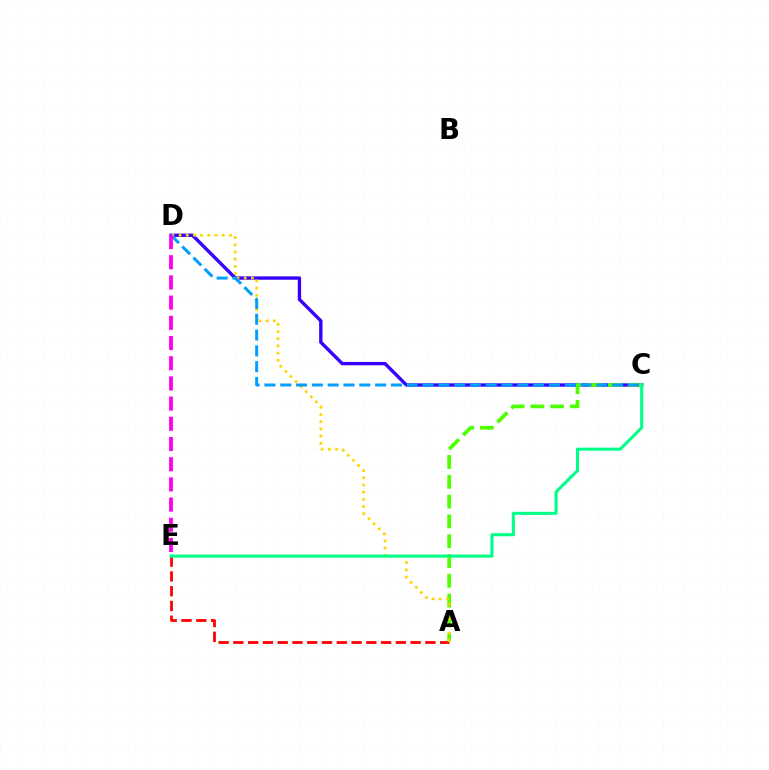{('C', 'D'): [{'color': '#3700ff', 'line_style': 'solid', 'thickness': 2.43}, {'color': '#009eff', 'line_style': 'dashed', 'thickness': 2.15}], ('A', 'E'): [{'color': '#ff0000', 'line_style': 'dashed', 'thickness': 2.01}], ('A', 'C'): [{'color': '#4fff00', 'line_style': 'dashed', 'thickness': 2.69}], ('A', 'D'): [{'color': '#ffd500', 'line_style': 'dotted', 'thickness': 1.95}], ('D', 'E'): [{'color': '#ff00ed', 'line_style': 'dashed', 'thickness': 2.74}], ('C', 'E'): [{'color': '#00ff86', 'line_style': 'solid', 'thickness': 2.21}]}